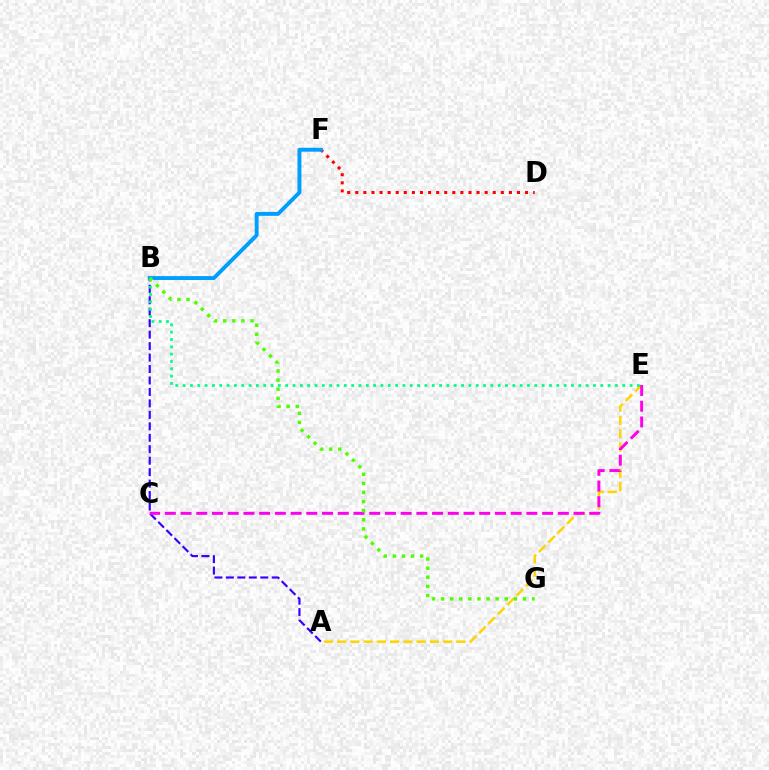{('D', 'F'): [{'color': '#ff0000', 'line_style': 'dotted', 'thickness': 2.2}], ('A', 'E'): [{'color': '#ffd500', 'line_style': 'dashed', 'thickness': 1.8}], ('A', 'B'): [{'color': '#3700ff', 'line_style': 'dashed', 'thickness': 1.56}], ('B', 'E'): [{'color': '#00ff86', 'line_style': 'dotted', 'thickness': 1.99}], ('B', 'F'): [{'color': '#009eff', 'line_style': 'solid', 'thickness': 2.82}], ('C', 'E'): [{'color': '#ff00ed', 'line_style': 'dashed', 'thickness': 2.14}], ('B', 'G'): [{'color': '#4fff00', 'line_style': 'dotted', 'thickness': 2.47}]}